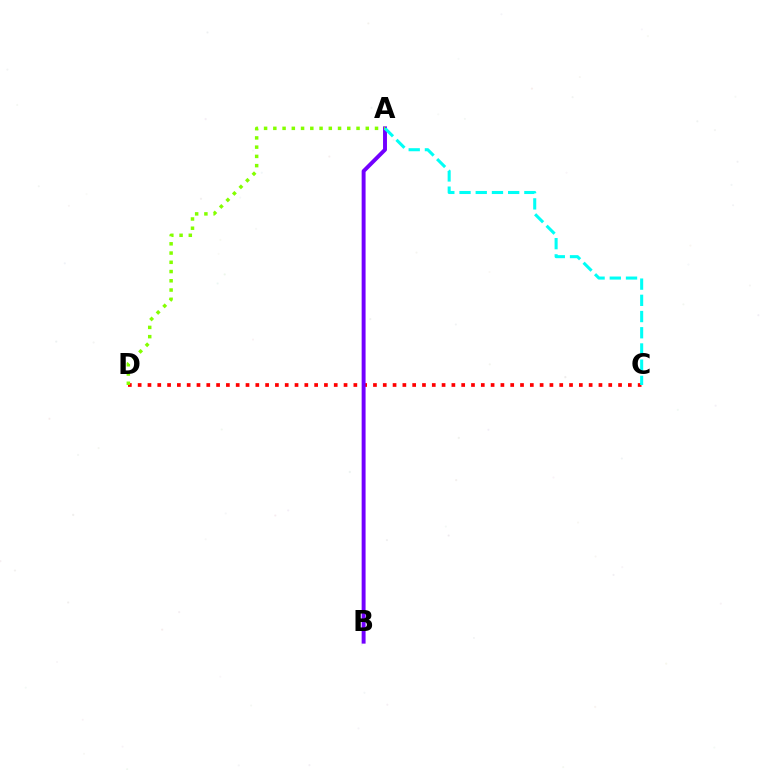{('C', 'D'): [{'color': '#ff0000', 'line_style': 'dotted', 'thickness': 2.66}], ('A', 'B'): [{'color': '#7200ff', 'line_style': 'solid', 'thickness': 2.83}], ('A', 'D'): [{'color': '#84ff00', 'line_style': 'dotted', 'thickness': 2.51}], ('A', 'C'): [{'color': '#00fff6', 'line_style': 'dashed', 'thickness': 2.2}]}